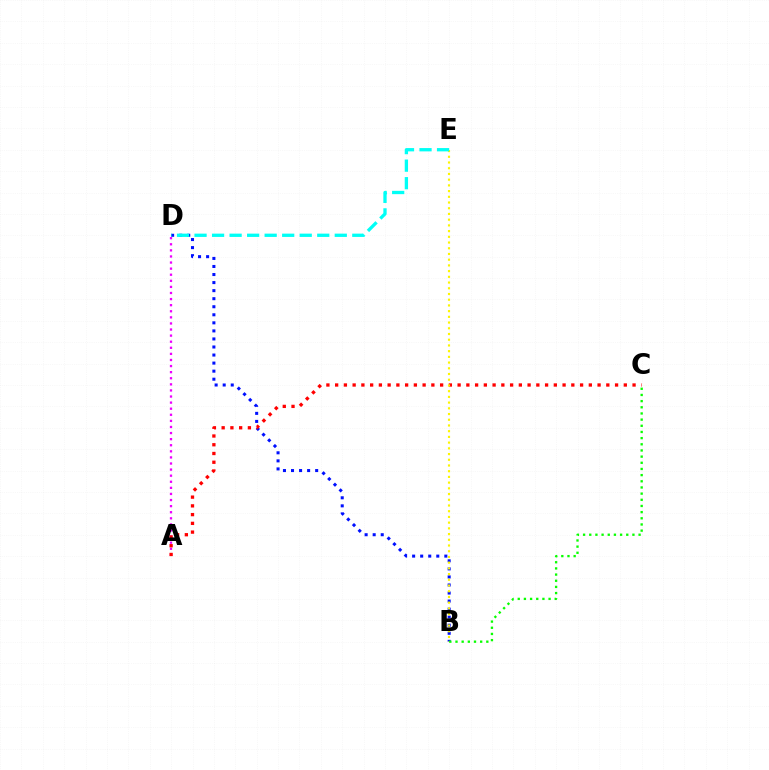{('B', 'D'): [{'color': '#0010ff', 'line_style': 'dotted', 'thickness': 2.19}], ('A', 'D'): [{'color': '#ee00ff', 'line_style': 'dotted', 'thickness': 1.65}], ('A', 'C'): [{'color': '#ff0000', 'line_style': 'dotted', 'thickness': 2.38}], ('B', 'E'): [{'color': '#fcf500', 'line_style': 'dotted', 'thickness': 1.55}], ('D', 'E'): [{'color': '#00fff6', 'line_style': 'dashed', 'thickness': 2.38}], ('B', 'C'): [{'color': '#08ff00', 'line_style': 'dotted', 'thickness': 1.68}]}